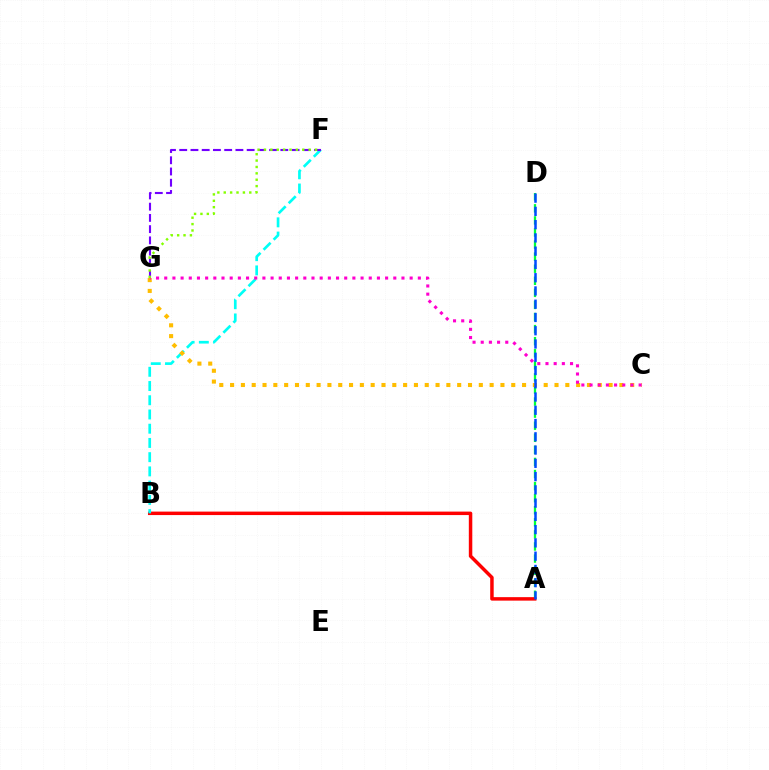{('A', 'D'): [{'color': '#00ff39', 'line_style': 'dashed', 'thickness': 1.64}, {'color': '#004bff', 'line_style': 'dashed', 'thickness': 1.8}], ('A', 'B'): [{'color': '#ff0000', 'line_style': 'solid', 'thickness': 2.5}], ('B', 'F'): [{'color': '#00fff6', 'line_style': 'dashed', 'thickness': 1.93}], ('F', 'G'): [{'color': '#7200ff', 'line_style': 'dashed', 'thickness': 1.53}, {'color': '#84ff00', 'line_style': 'dotted', 'thickness': 1.73}], ('C', 'G'): [{'color': '#ffbd00', 'line_style': 'dotted', 'thickness': 2.94}, {'color': '#ff00cf', 'line_style': 'dotted', 'thickness': 2.22}]}